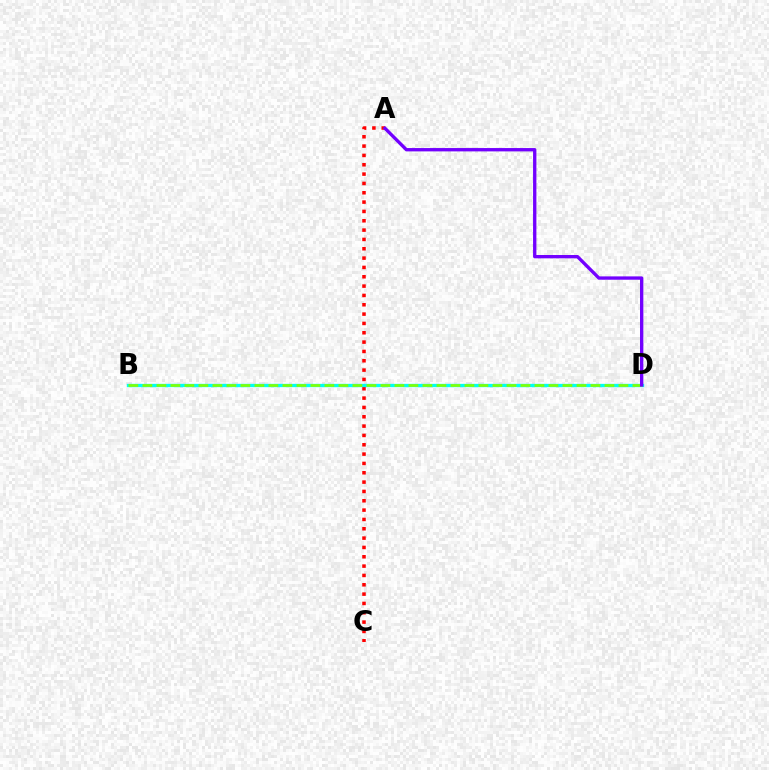{('A', 'C'): [{'color': '#ff0000', 'line_style': 'dotted', 'thickness': 2.54}], ('B', 'D'): [{'color': '#00fff6', 'line_style': 'solid', 'thickness': 2.39}, {'color': '#84ff00', 'line_style': 'dashed', 'thickness': 1.9}], ('A', 'D'): [{'color': '#7200ff', 'line_style': 'solid', 'thickness': 2.4}]}